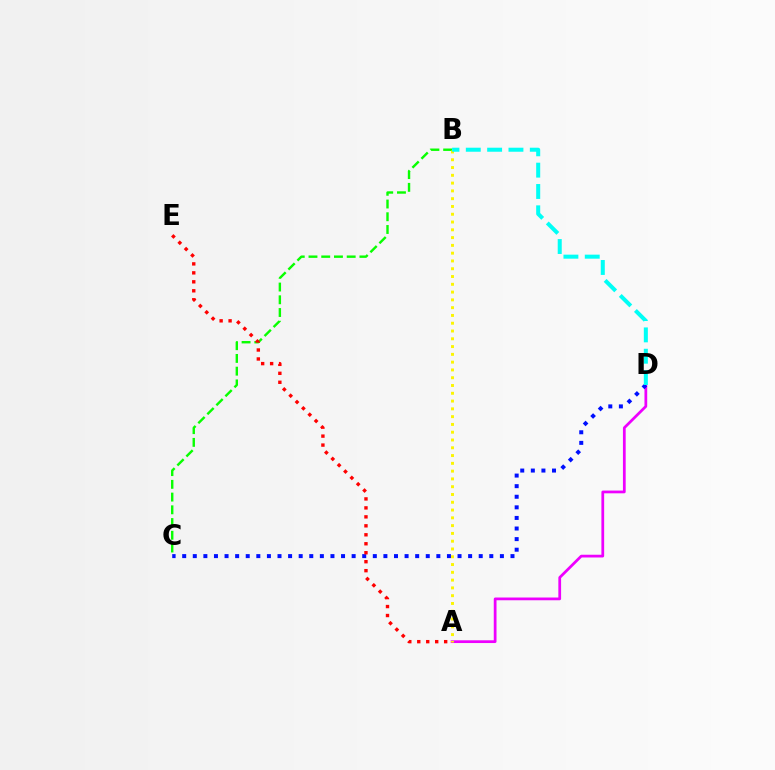{('A', 'D'): [{'color': '#ee00ff', 'line_style': 'solid', 'thickness': 1.98}], ('C', 'D'): [{'color': '#0010ff', 'line_style': 'dotted', 'thickness': 2.88}], ('B', 'C'): [{'color': '#08ff00', 'line_style': 'dashed', 'thickness': 1.73}], ('A', 'B'): [{'color': '#fcf500', 'line_style': 'dotted', 'thickness': 2.12}], ('B', 'D'): [{'color': '#00fff6', 'line_style': 'dashed', 'thickness': 2.9}], ('A', 'E'): [{'color': '#ff0000', 'line_style': 'dotted', 'thickness': 2.44}]}